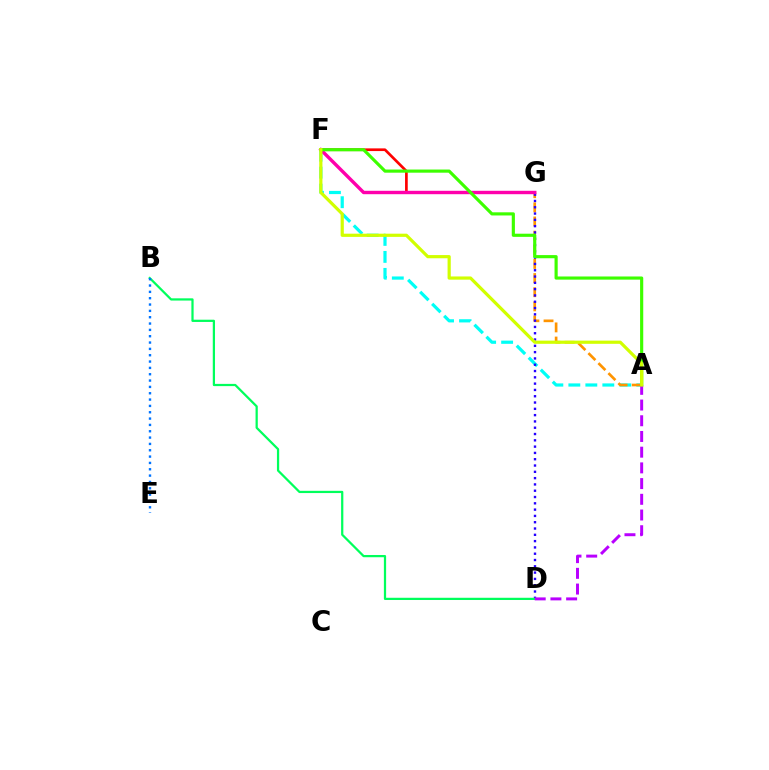{('A', 'F'): [{'color': '#00fff6', 'line_style': 'dashed', 'thickness': 2.31}, {'color': '#3dff00', 'line_style': 'solid', 'thickness': 2.27}, {'color': '#d1ff00', 'line_style': 'solid', 'thickness': 2.3}], ('A', 'G'): [{'color': '#ff9400', 'line_style': 'dashed', 'thickness': 1.92}], ('D', 'G'): [{'color': '#2500ff', 'line_style': 'dotted', 'thickness': 1.71}], ('F', 'G'): [{'color': '#ff0000', 'line_style': 'solid', 'thickness': 1.93}, {'color': '#ff00ac', 'line_style': 'solid', 'thickness': 2.45}], ('B', 'D'): [{'color': '#00ff5c', 'line_style': 'solid', 'thickness': 1.61}], ('A', 'D'): [{'color': '#b900ff', 'line_style': 'dashed', 'thickness': 2.13}], ('B', 'E'): [{'color': '#0074ff', 'line_style': 'dotted', 'thickness': 1.72}]}